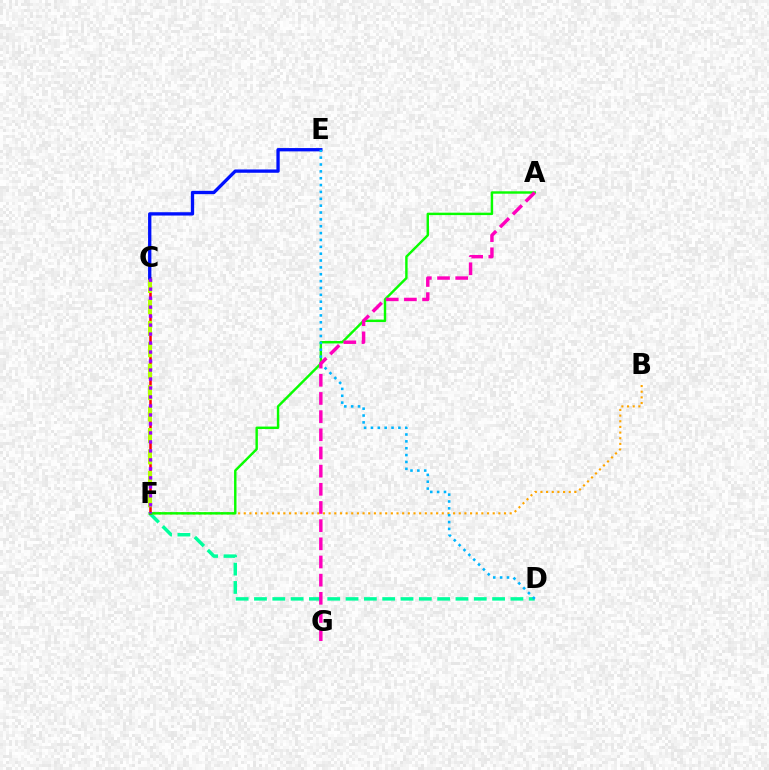{('D', 'F'): [{'color': '#00ff9d', 'line_style': 'dashed', 'thickness': 2.49}], ('B', 'F'): [{'color': '#ffa500', 'line_style': 'dotted', 'thickness': 1.54}], ('C', 'F'): [{'color': '#ff0000', 'line_style': 'solid', 'thickness': 1.82}, {'color': '#b3ff00', 'line_style': 'dashed', 'thickness': 2.91}, {'color': '#9b00ff', 'line_style': 'dotted', 'thickness': 2.44}], ('C', 'E'): [{'color': '#0010ff', 'line_style': 'solid', 'thickness': 2.39}], ('A', 'F'): [{'color': '#08ff00', 'line_style': 'solid', 'thickness': 1.74}], ('D', 'E'): [{'color': '#00b5ff', 'line_style': 'dotted', 'thickness': 1.86}], ('A', 'G'): [{'color': '#ff00bd', 'line_style': 'dashed', 'thickness': 2.47}]}